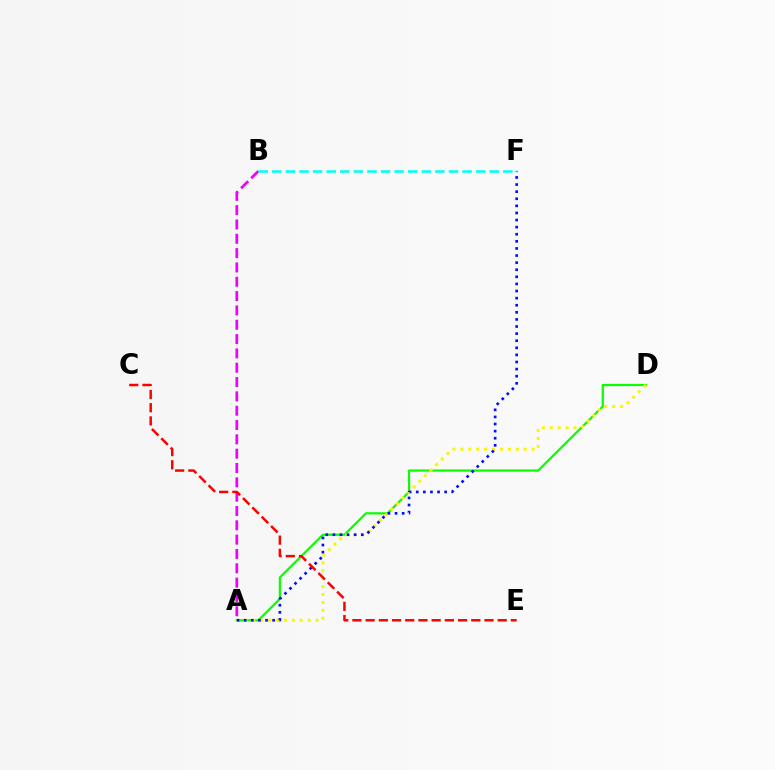{('A', 'D'): [{'color': '#08ff00', 'line_style': 'solid', 'thickness': 1.59}, {'color': '#fcf500', 'line_style': 'dotted', 'thickness': 2.15}], ('A', 'F'): [{'color': '#0010ff', 'line_style': 'dotted', 'thickness': 1.93}], ('A', 'B'): [{'color': '#ee00ff', 'line_style': 'dashed', 'thickness': 1.95}], ('C', 'E'): [{'color': '#ff0000', 'line_style': 'dashed', 'thickness': 1.79}], ('B', 'F'): [{'color': '#00fff6', 'line_style': 'dashed', 'thickness': 1.85}]}